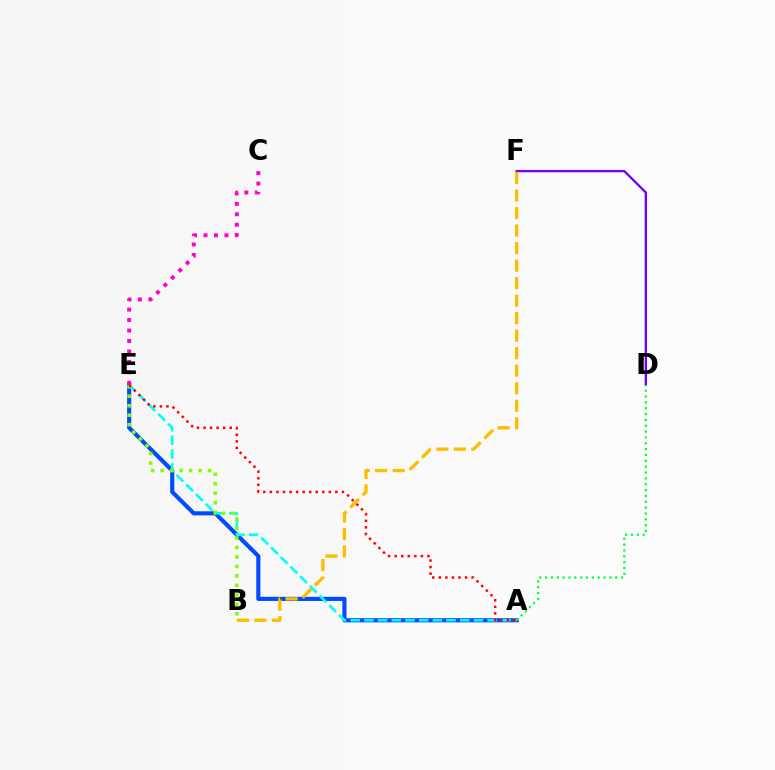{('A', 'E'): [{'color': '#004bff', 'line_style': 'solid', 'thickness': 2.98}, {'color': '#00fff6', 'line_style': 'dashed', 'thickness': 1.86}, {'color': '#ff0000', 'line_style': 'dotted', 'thickness': 1.78}], ('D', 'F'): [{'color': '#7200ff', 'line_style': 'solid', 'thickness': 1.67}], ('B', 'F'): [{'color': '#ffbd00', 'line_style': 'dashed', 'thickness': 2.38}], ('C', 'E'): [{'color': '#ff00cf', 'line_style': 'dotted', 'thickness': 2.84}], ('A', 'D'): [{'color': '#00ff39', 'line_style': 'dotted', 'thickness': 1.59}], ('B', 'E'): [{'color': '#84ff00', 'line_style': 'dotted', 'thickness': 2.57}]}